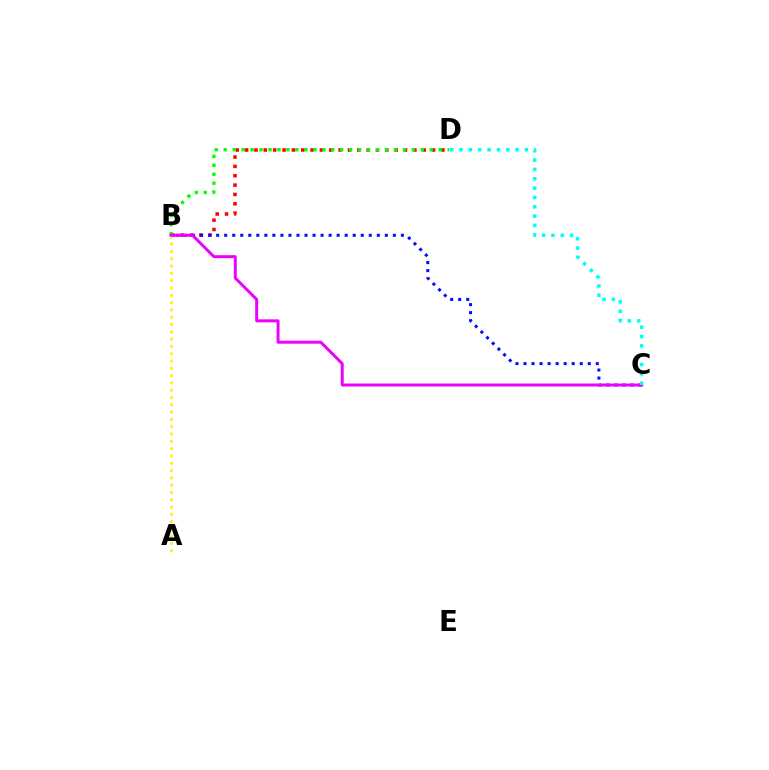{('B', 'D'): [{'color': '#ff0000', 'line_style': 'dotted', 'thickness': 2.54}, {'color': '#08ff00', 'line_style': 'dotted', 'thickness': 2.43}], ('A', 'B'): [{'color': '#fcf500', 'line_style': 'dotted', 'thickness': 1.98}], ('B', 'C'): [{'color': '#0010ff', 'line_style': 'dotted', 'thickness': 2.18}, {'color': '#ee00ff', 'line_style': 'solid', 'thickness': 2.15}], ('C', 'D'): [{'color': '#00fff6', 'line_style': 'dotted', 'thickness': 2.54}]}